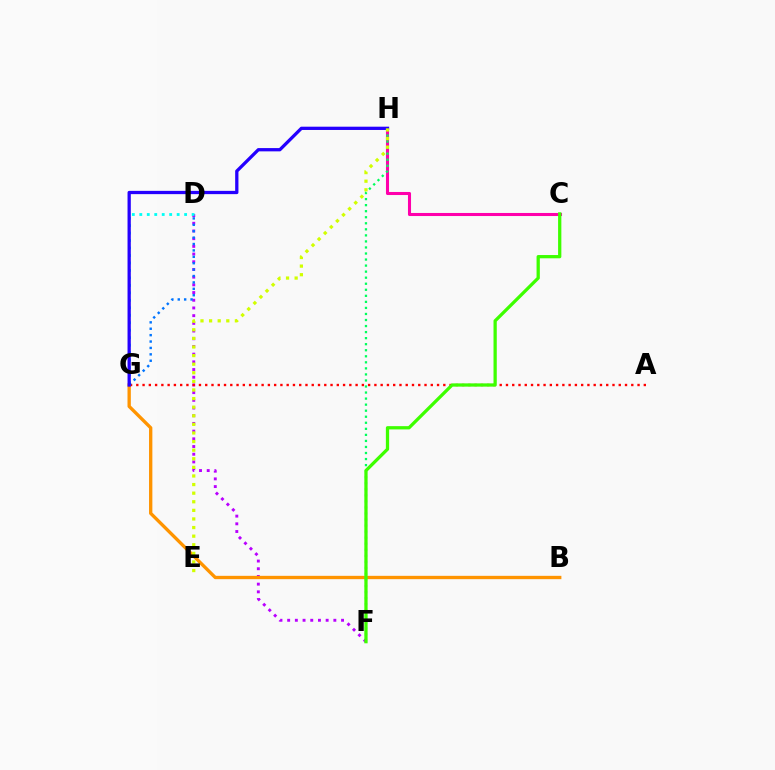{('D', 'F'): [{'color': '#b900ff', 'line_style': 'dotted', 'thickness': 2.09}], ('C', 'H'): [{'color': '#ff00ac', 'line_style': 'solid', 'thickness': 2.21}], ('D', 'G'): [{'color': '#00fff6', 'line_style': 'dotted', 'thickness': 2.03}, {'color': '#0074ff', 'line_style': 'dotted', 'thickness': 1.74}], ('A', 'G'): [{'color': '#ff0000', 'line_style': 'dotted', 'thickness': 1.7}], ('B', 'G'): [{'color': '#ff9400', 'line_style': 'solid', 'thickness': 2.4}], ('F', 'H'): [{'color': '#00ff5c', 'line_style': 'dotted', 'thickness': 1.64}], ('C', 'F'): [{'color': '#3dff00', 'line_style': 'solid', 'thickness': 2.35}], ('G', 'H'): [{'color': '#2500ff', 'line_style': 'solid', 'thickness': 2.36}], ('E', 'H'): [{'color': '#d1ff00', 'line_style': 'dotted', 'thickness': 2.34}]}